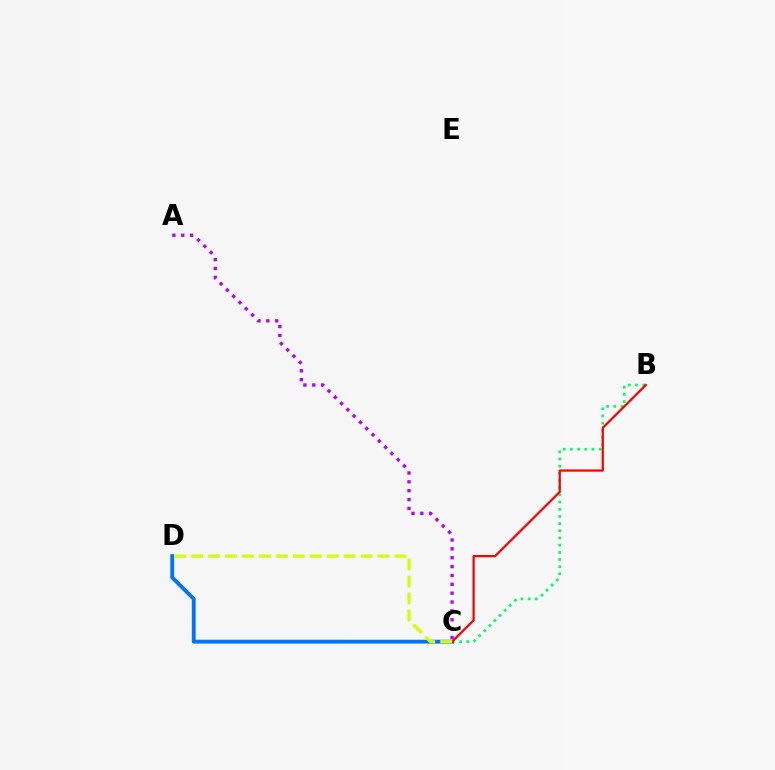{('B', 'C'): [{'color': '#00ff5c', 'line_style': 'dotted', 'thickness': 1.95}, {'color': '#ff0000', 'line_style': 'solid', 'thickness': 1.62}], ('A', 'C'): [{'color': '#b900ff', 'line_style': 'dotted', 'thickness': 2.41}], ('C', 'D'): [{'color': '#0074ff', 'line_style': 'solid', 'thickness': 2.77}, {'color': '#d1ff00', 'line_style': 'dashed', 'thickness': 2.3}]}